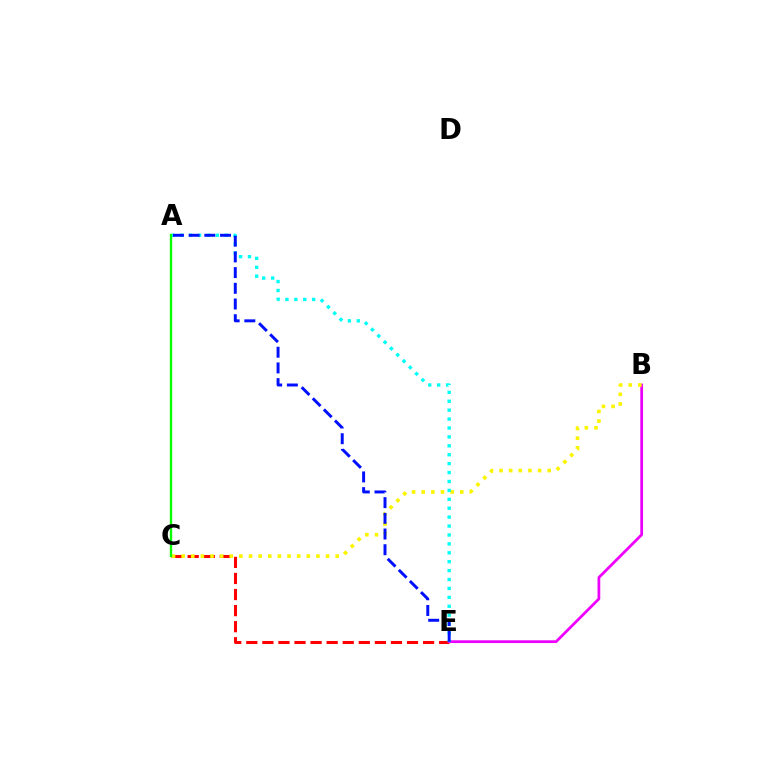{('C', 'E'): [{'color': '#ff0000', 'line_style': 'dashed', 'thickness': 2.18}], ('B', 'E'): [{'color': '#ee00ff', 'line_style': 'solid', 'thickness': 1.98}], ('B', 'C'): [{'color': '#fcf500', 'line_style': 'dotted', 'thickness': 2.62}], ('A', 'E'): [{'color': '#00fff6', 'line_style': 'dotted', 'thickness': 2.42}, {'color': '#0010ff', 'line_style': 'dashed', 'thickness': 2.13}], ('A', 'C'): [{'color': '#08ff00', 'line_style': 'solid', 'thickness': 1.69}]}